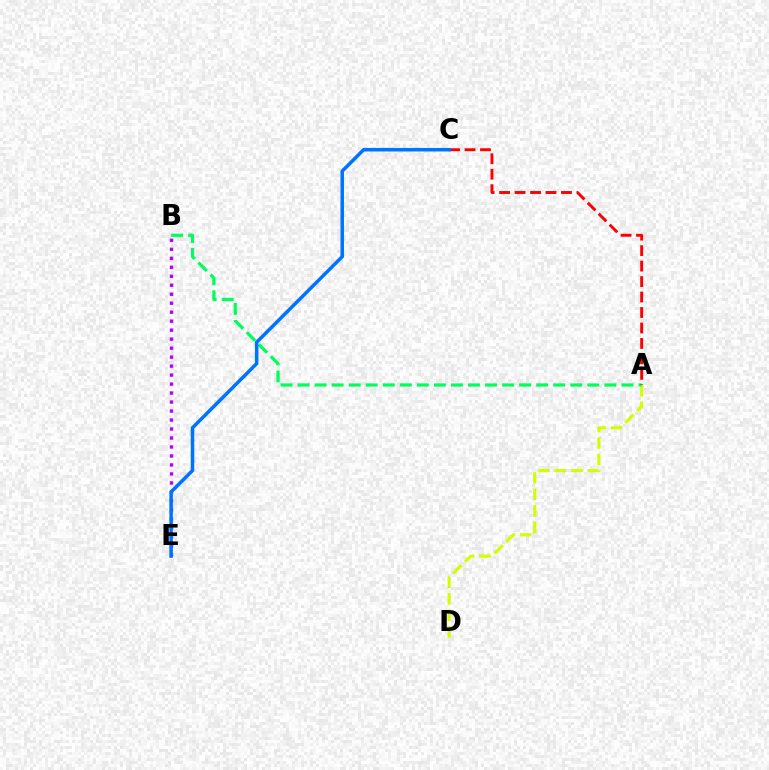{('A', 'D'): [{'color': '#d1ff00', 'line_style': 'dashed', 'thickness': 2.24}], ('B', 'E'): [{'color': '#b900ff', 'line_style': 'dotted', 'thickness': 2.44}], ('A', 'B'): [{'color': '#00ff5c', 'line_style': 'dashed', 'thickness': 2.32}], ('A', 'C'): [{'color': '#ff0000', 'line_style': 'dashed', 'thickness': 2.1}], ('C', 'E'): [{'color': '#0074ff', 'line_style': 'solid', 'thickness': 2.53}]}